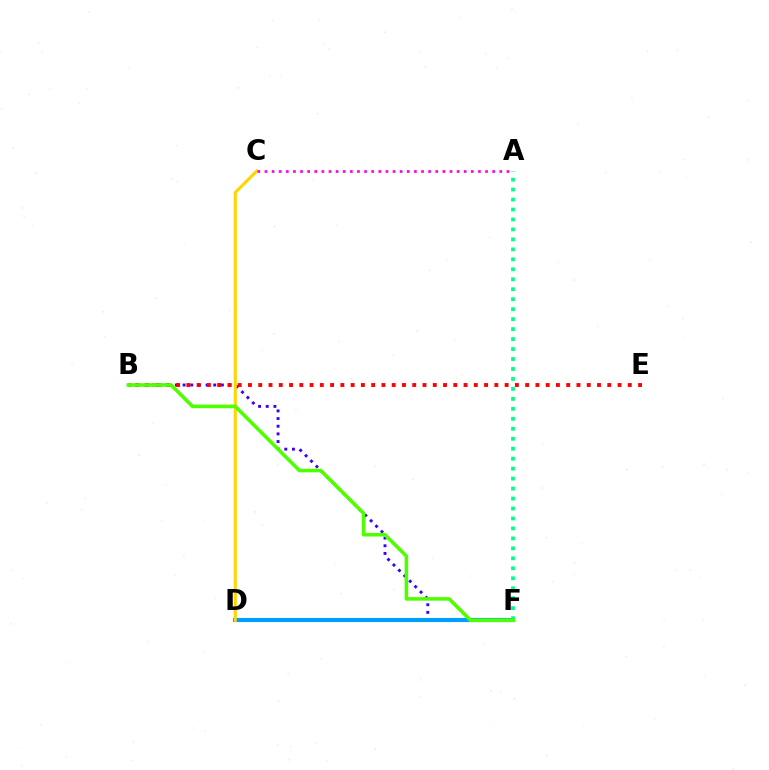{('B', 'F'): [{'color': '#3700ff', 'line_style': 'dotted', 'thickness': 2.08}, {'color': '#4fff00', 'line_style': 'solid', 'thickness': 2.57}], ('D', 'F'): [{'color': '#009eff', 'line_style': 'solid', 'thickness': 3.0}], ('B', 'E'): [{'color': '#ff0000', 'line_style': 'dotted', 'thickness': 2.79}], ('C', 'D'): [{'color': '#ffd500', 'line_style': 'solid', 'thickness': 2.21}], ('A', 'C'): [{'color': '#ff00ed', 'line_style': 'dotted', 'thickness': 1.93}], ('A', 'F'): [{'color': '#00ff86', 'line_style': 'dotted', 'thickness': 2.71}]}